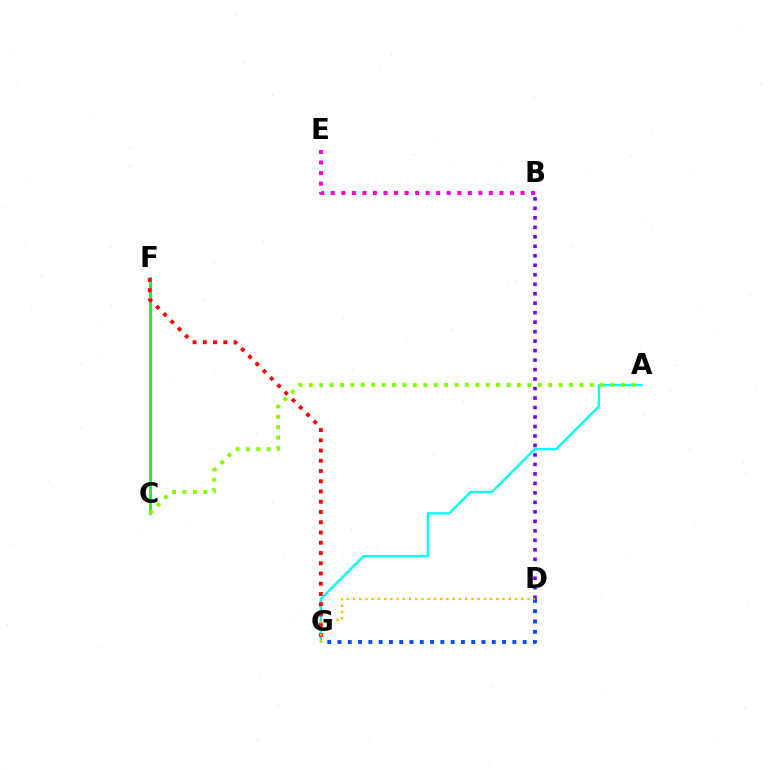{('A', 'G'): [{'color': '#00fff6', 'line_style': 'solid', 'thickness': 1.66}], ('C', 'F'): [{'color': '#00ff39', 'line_style': 'solid', 'thickness': 2.12}], ('D', 'G'): [{'color': '#004bff', 'line_style': 'dotted', 'thickness': 2.79}, {'color': '#ffbd00', 'line_style': 'dotted', 'thickness': 1.69}], ('F', 'G'): [{'color': '#ff0000', 'line_style': 'dotted', 'thickness': 2.78}], ('B', 'D'): [{'color': '#7200ff', 'line_style': 'dotted', 'thickness': 2.58}], ('A', 'C'): [{'color': '#84ff00', 'line_style': 'dotted', 'thickness': 2.83}], ('B', 'E'): [{'color': '#ff00cf', 'line_style': 'dotted', 'thickness': 2.87}]}